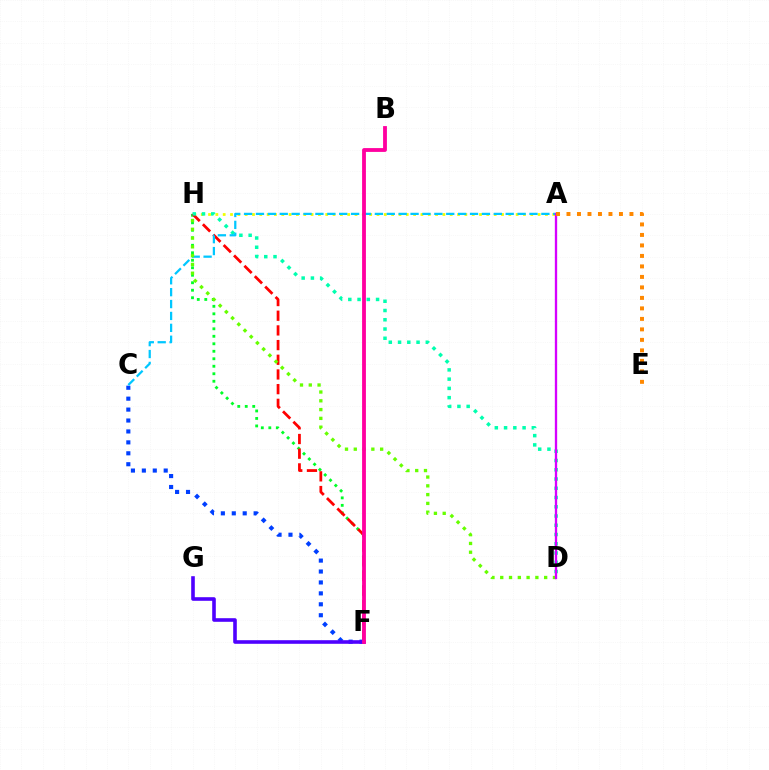{('C', 'F'): [{'color': '#003fff', 'line_style': 'dotted', 'thickness': 2.97}], ('F', 'G'): [{'color': '#4f00ff', 'line_style': 'solid', 'thickness': 2.59}], ('A', 'H'): [{'color': '#eeff00', 'line_style': 'dotted', 'thickness': 1.99}], ('F', 'H'): [{'color': '#00ff27', 'line_style': 'dotted', 'thickness': 2.04}, {'color': '#ff0000', 'line_style': 'dashed', 'thickness': 1.99}], ('D', 'H'): [{'color': '#00ffaf', 'line_style': 'dotted', 'thickness': 2.51}, {'color': '#66ff00', 'line_style': 'dotted', 'thickness': 2.39}], ('A', 'C'): [{'color': '#00c7ff', 'line_style': 'dashed', 'thickness': 1.62}], ('A', 'D'): [{'color': '#d600ff', 'line_style': 'solid', 'thickness': 1.68}], ('A', 'E'): [{'color': '#ff8800', 'line_style': 'dotted', 'thickness': 2.85}], ('B', 'F'): [{'color': '#ff00a0', 'line_style': 'solid', 'thickness': 2.75}]}